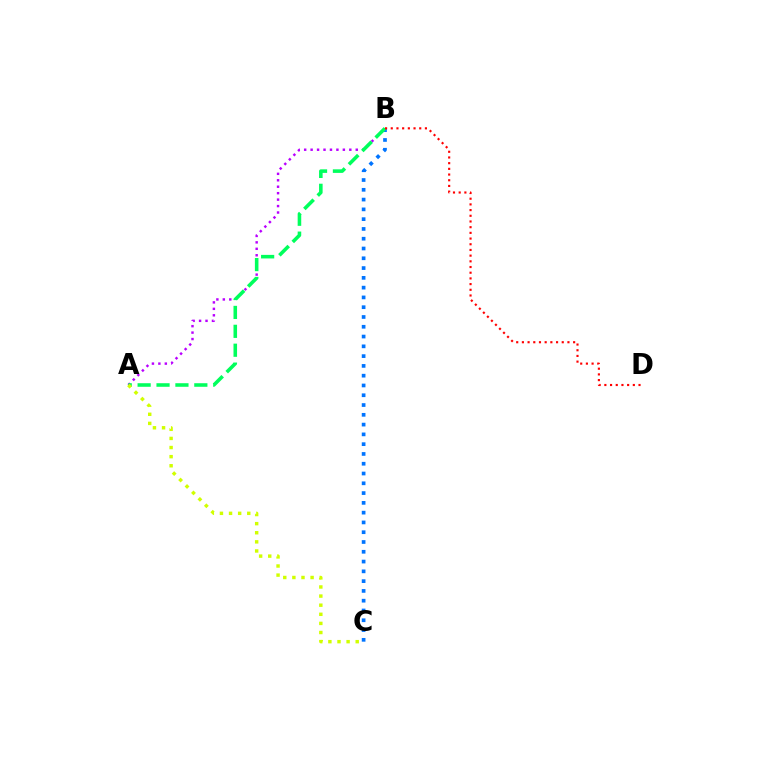{('A', 'B'): [{'color': '#b900ff', 'line_style': 'dotted', 'thickness': 1.75}, {'color': '#00ff5c', 'line_style': 'dashed', 'thickness': 2.57}], ('B', 'C'): [{'color': '#0074ff', 'line_style': 'dotted', 'thickness': 2.66}], ('B', 'D'): [{'color': '#ff0000', 'line_style': 'dotted', 'thickness': 1.55}], ('A', 'C'): [{'color': '#d1ff00', 'line_style': 'dotted', 'thickness': 2.47}]}